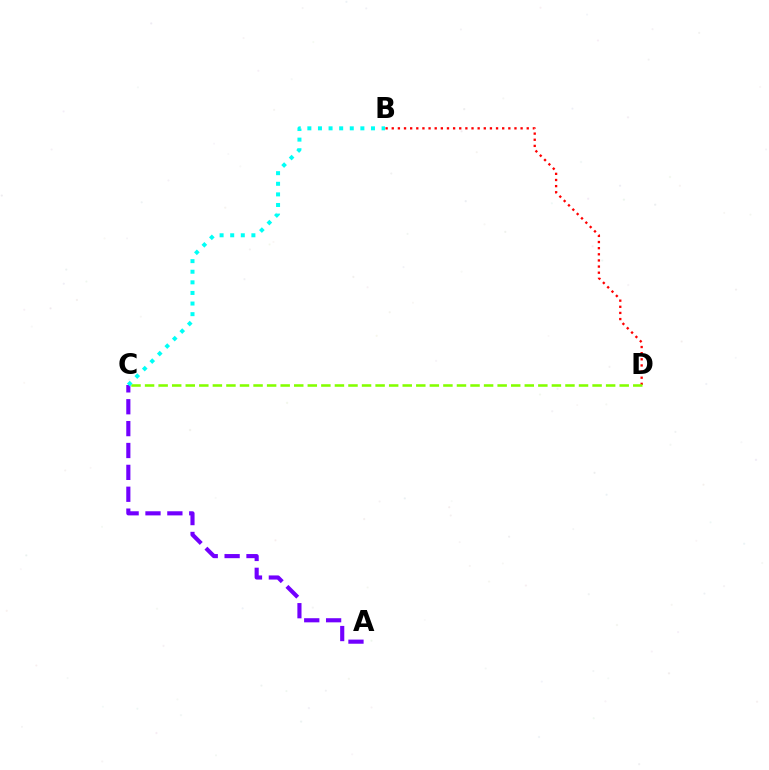{('B', 'D'): [{'color': '#ff0000', 'line_style': 'dotted', 'thickness': 1.67}], ('A', 'C'): [{'color': '#7200ff', 'line_style': 'dashed', 'thickness': 2.97}], ('C', 'D'): [{'color': '#84ff00', 'line_style': 'dashed', 'thickness': 1.84}], ('B', 'C'): [{'color': '#00fff6', 'line_style': 'dotted', 'thickness': 2.88}]}